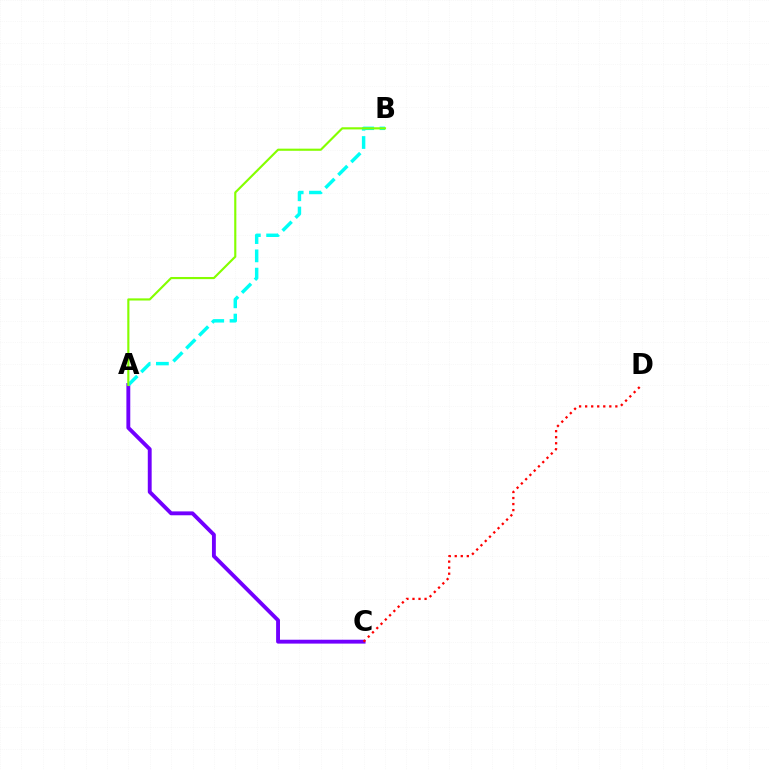{('A', 'C'): [{'color': '#7200ff', 'line_style': 'solid', 'thickness': 2.79}], ('C', 'D'): [{'color': '#ff0000', 'line_style': 'dotted', 'thickness': 1.64}], ('A', 'B'): [{'color': '#00fff6', 'line_style': 'dashed', 'thickness': 2.48}, {'color': '#84ff00', 'line_style': 'solid', 'thickness': 1.54}]}